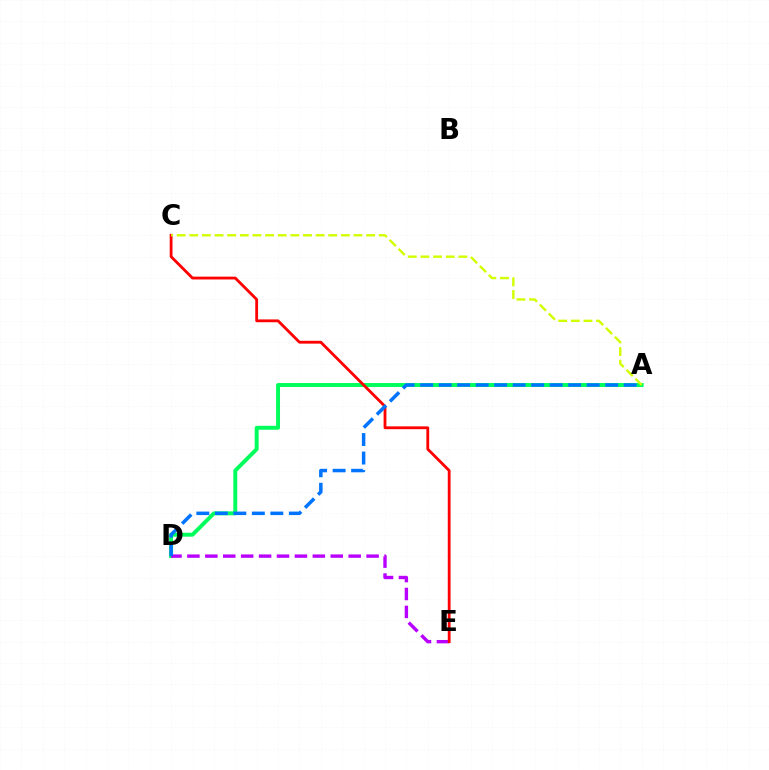{('A', 'D'): [{'color': '#00ff5c', 'line_style': 'solid', 'thickness': 2.83}, {'color': '#0074ff', 'line_style': 'dashed', 'thickness': 2.51}], ('D', 'E'): [{'color': '#b900ff', 'line_style': 'dashed', 'thickness': 2.43}], ('C', 'E'): [{'color': '#ff0000', 'line_style': 'solid', 'thickness': 2.02}], ('A', 'C'): [{'color': '#d1ff00', 'line_style': 'dashed', 'thickness': 1.72}]}